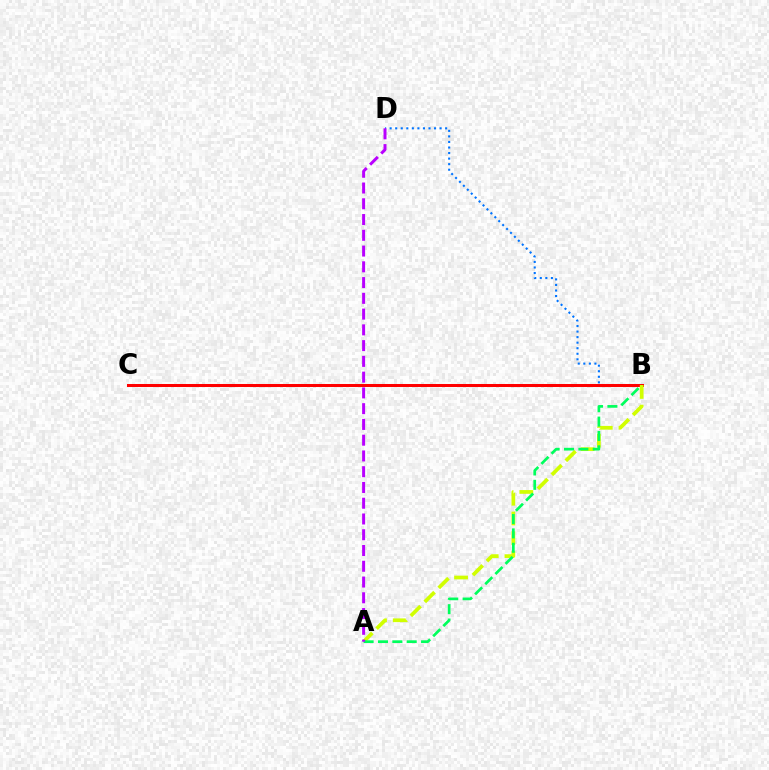{('B', 'D'): [{'color': '#0074ff', 'line_style': 'dotted', 'thickness': 1.51}], ('B', 'C'): [{'color': '#ff0000', 'line_style': 'solid', 'thickness': 2.17}], ('A', 'B'): [{'color': '#d1ff00', 'line_style': 'dashed', 'thickness': 2.68}, {'color': '#00ff5c', 'line_style': 'dashed', 'thickness': 1.95}], ('A', 'D'): [{'color': '#b900ff', 'line_style': 'dashed', 'thickness': 2.14}]}